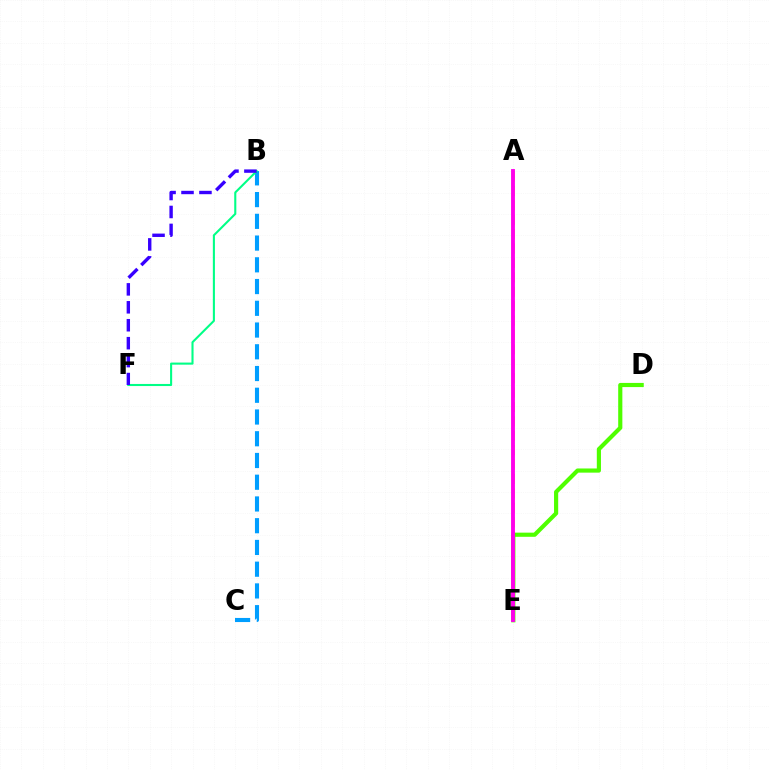{('A', 'E'): [{'color': '#ffd500', 'line_style': 'dashed', 'thickness': 1.96}, {'color': '#ff0000', 'line_style': 'dashed', 'thickness': 1.58}, {'color': '#ff00ed', 'line_style': 'solid', 'thickness': 2.78}], ('B', 'C'): [{'color': '#009eff', 'line_style': 'dashed', 'thickness': 2.95}], ('B', 'F'): [{'color': '#00ff86', 'line_style': 'solid', 'thickness': 1.51}, {'color': '#3700ff', 'line_style': 'dashed', 'thickness': 2.44}], ('D', 'E'): [{'color': '#4fff00', 'line_style': 'solid', 'thickness': 2.99}]}